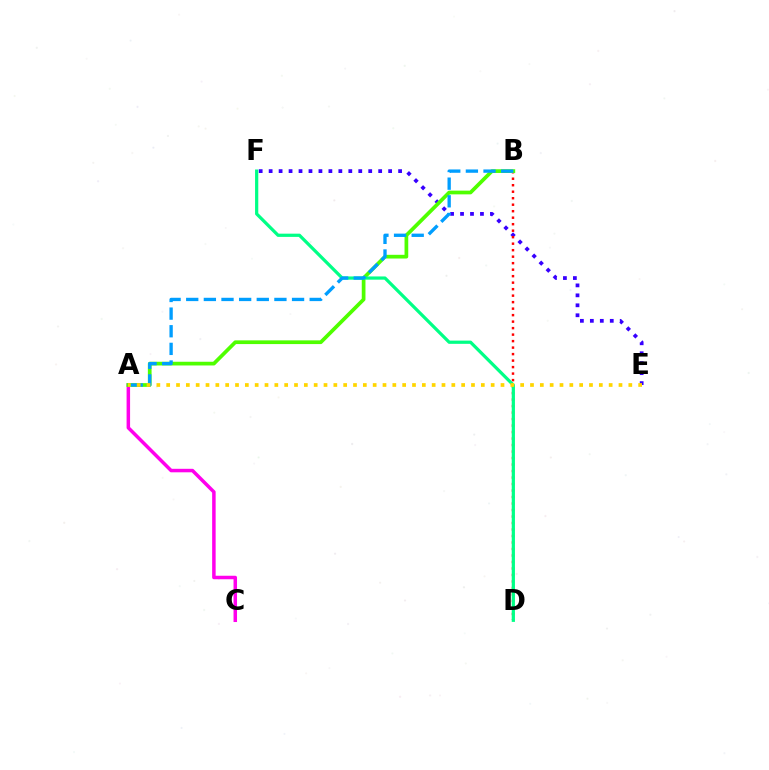{('A', 'C'): [{'color': '#ff00ed', 'line_style': 'solid', 'thickness': 2.52}], ('E', 'F'): [{'color': '#3700ff', 'line_style': 'dotted', 'thickness': 2.71}], ('B', 'D'): [{'color': '#ff0000', 'line_style': 'dotted', 'thickness': 1.76}], ('A', 'B'): [{'color': '#4fff00', 'line_style': 'solid', 'thickness': 2.68}, {'color': '#009eff', 'line_style': 'dashed', 'thickness': 2.4}], ('D', 'F'): [{'color': '#00ff86', 'line_style': 'solid', 'thickness': 2.32}], ('A', 'E'): [{'color': '#ffd500', 'line_style': 'dotted', 'thickness': 2.67}]}